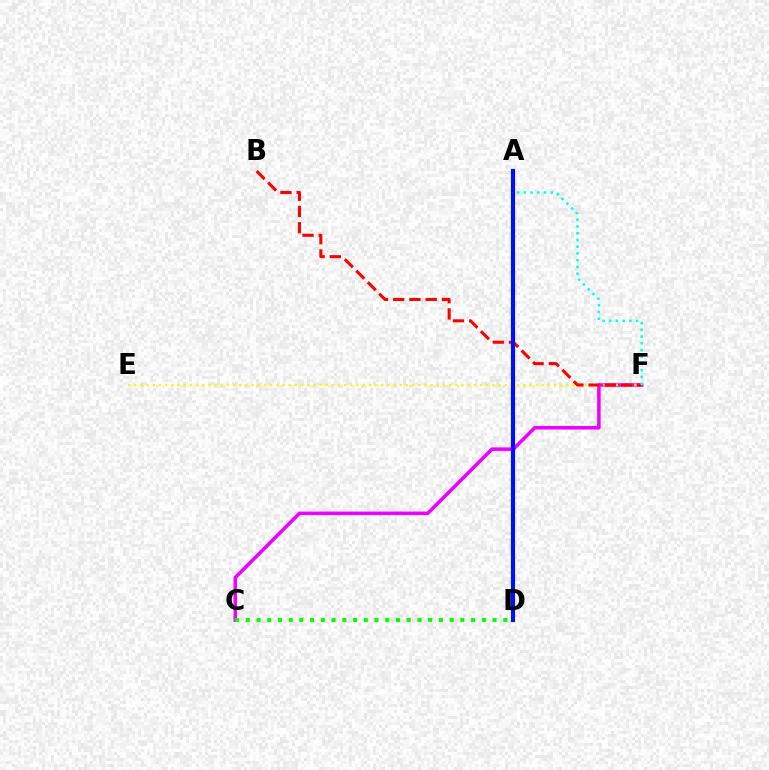{('C', 'F'): [{'color': '#ee00ff', 'line_style': 'solid', 'thickness': 2.54}], ('E', 'F'): [{'color': '#fcf500', 'line_style': 'dotted', 'thickness': 1.68}], ('B', 'F'): [{'color': '#ff0000', 'line_style': 'dashed', 'thickness': 2.2}], ('C', 'D'): [{'color': '#08ff00', 'line_style': 'dotted', 'thickness': 2.92}], ('A', 'F'): [{'color': '#00fff6', 'line_style': 'dotted', 'thickness': 1.83}], ('A', 'D'): [{'color': '#0010ff', 'line_style': 'solid', 'thickness': 3.0}]}